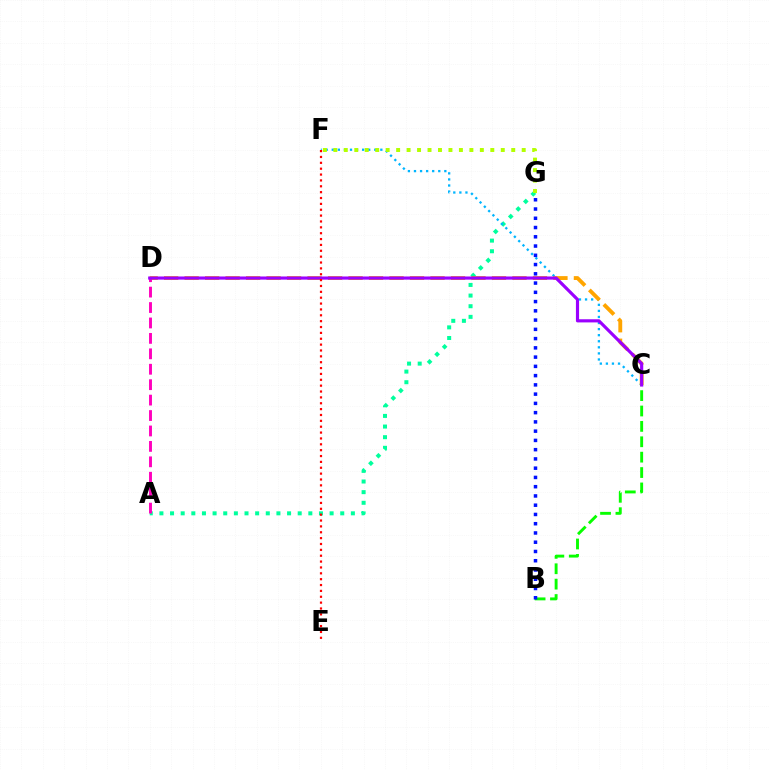{('A', 'G'): [{'color': '#00ff9d', 'line_style': 'dotted', 'thickness': 2.89}], ('C', 'F'): [{'color': '#00b5ff', 'line_style': 'dotted', 'thickness': 1.65}], ('C', 'D'): [{'color': '#ffa500', 'line_style': 'dashed', 'thickness': 2.78}, {'color': '#9b00ff', 'line_style': 'solid', 'thickness': 2.27}], ('A', 'D'): [{'color': '#ff00bd', 'line_style': 'dashed', 'thickness': 2.1}], ('B', 'C'): [{'color': '#08ff00', 'line_style': 'dashed', 'thickness': 2.09}], ('F', 'G'): [{'color': '#b3ff00', 'line_style': 'dotted', 'thickness': 2.84}], ('E', 'F'): [{'color': '#ff0000', 'line_style': 'dotted', 'thickness': 1.59}], ('B', 'G'): [{'color': '#0010ff', 'line_style': 'dotted', 'thickness': 2.51}]}